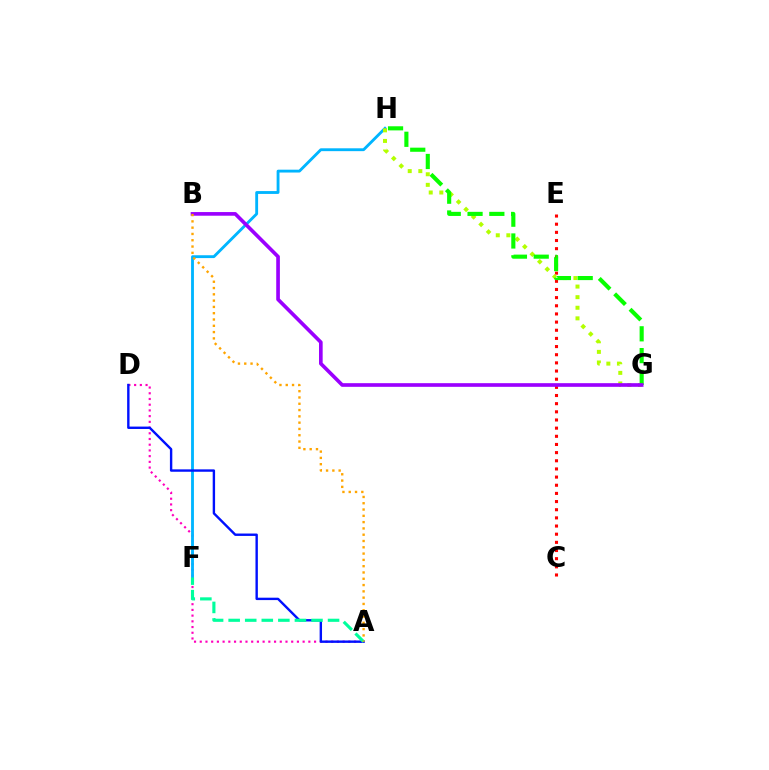{('A', 'D'): [{'color': '#ff00bd', 'line_style': 'dotted', 'thickness': 1.55}, {'color': '#0010ff', 'line_style': 'solid', 'thickness': 1.72}], ('C', 'E'): [{'color': '#ff0000', 'line_style': 'dotted', 'thickness': 2.22}], ('F', 'H'): [{'color': '#00b5ff', 'line_style': 'solid', 'thickness': 2.05}], ('A', 'F'): [{'color': '#00ff9d', 'line_style': 'dashed', 'thickness': 2.25}], ('G', 'H'): [{'color': '#b3ff00', 'line_style': 'dotted', 'thickness': 2.88}, {'color': '#08ff00', 'line_style': 'dashed', 'thickness': 2.96}], ('B', 'G'): [{'color': '#9b00ff', 'line_style': 'solid', 'thickness': 2.63}], ('A', 'B'): [{'color': '#ffa500', 'line_style': 'dotted', 'thickness': 1.71}]}